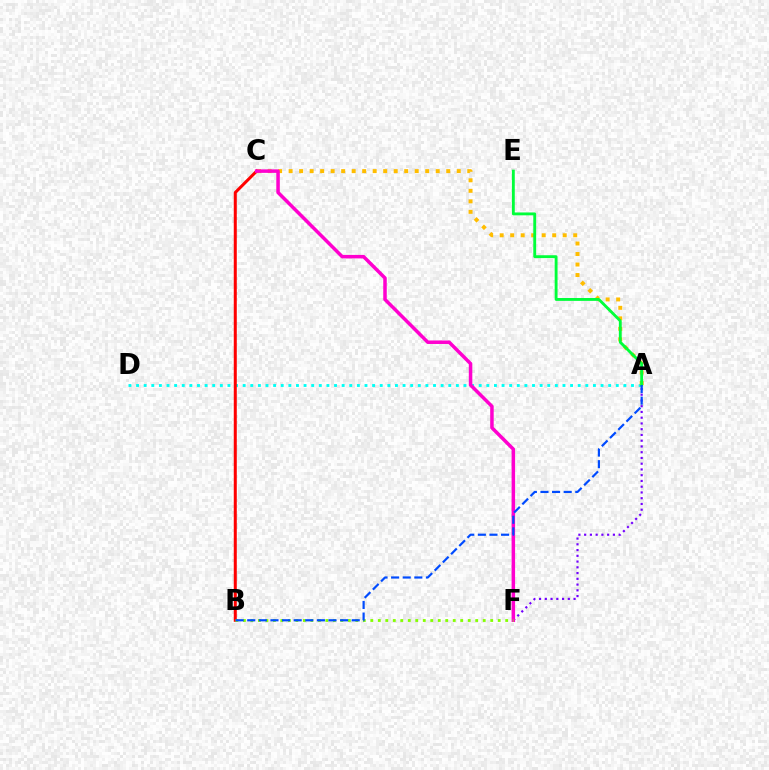{('A', 'D'): [{'color': '#00fff6', 'line_style': 'dotted', 'thickness': 2.07}], ('A', 'C'): [{'color': '#ffbd00', 'line_style': 'dotted', 'thickness': 2.85}], ('B', 'C'): [{'color': '#ff0000', 'line_style': 'solid', 'thickness': 2.17}], ('A', 'F'): [{'color': '#7200ff', 'line_style': 'dotted', 'thickness': 1.56}], ('C', 'F'): [{'color': '#ff00cf', 'line_style': 'solid', 'thickness': 2.52}], ('B', 'F'): [{'color': '#84ff00', 'line_style': 'dotted', 'thickness': 2.04}], ('A', 'E'): [{'color': '#00ff39', 'line_style': 'solid', 'thickness': 2.06}], ('A', 'B'): [{'color': '#004bff', 'line_style': 'dashed', 'thickness': 1.58}]}